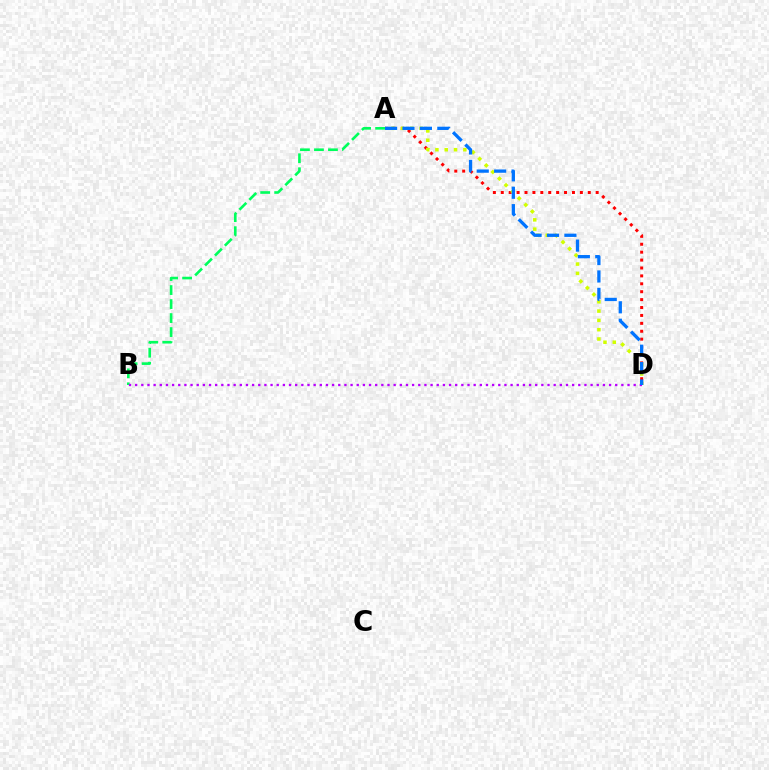{('A', 'D'): [{'color': '#ff0000', 'line_style': 'dotted', 'thickness': 2.15}, {'color': '#d1ff00', 'line_style': 'dotted', 'thickness': 2.53}, {'color': '#0074ff', 'line_style': 'dashed', 'thickness': 2.37}], ('A', 'B'): [{'color': '#00ff5c', 'line_style': 'dashed', 'thickness': 1.9}], ('B', 'D'): [{'color': '#b900ff', 'line_style': 'dotted', 'thickness': 1.67}]}